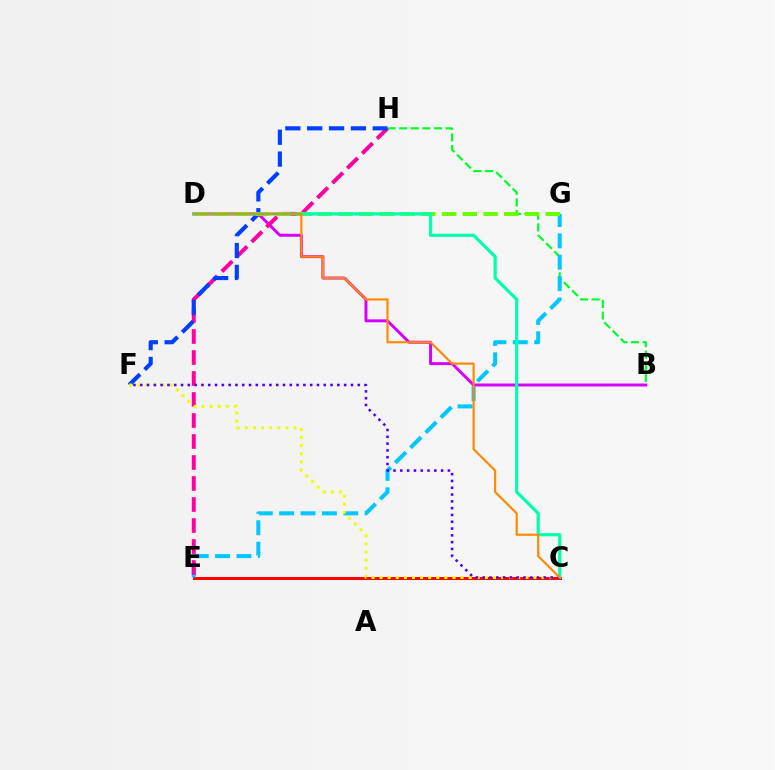{('C', 'E'): [{'color': '#ff0000', 'line_style': 'solid', 'thickness': 2.14}], ('B', 'D'): [{'color': '#d600ff', 'line_style': 'solid', 'thickness': 2.13}], ('B', 'H'): [{'color': '#00ff27', 'line_style': 'dashed', 'thickness': 1.58}], ('E', 'G'): [{'color': '#00c7ff', 'line_style': 'dashed', 'thickness': 2.9}], ('E', 'H'): [{'color': '#ff00a0', 'line_style': 'dashed', 'thickness': 2.85}], ('F', 'H'): [{'color': '#003fff', 'line_style': 'dashed', 'thickness': 2.97}], ('C', 'F'): [{'color': '#eeff00', 'line_style': 'dotted', 'thickness': 2.2}, {'color': '#4f00ff', 'line_style': 'dotted', 'thickness': 1.85}], ('D', 'G'): [{'color': '#66ff00', 'line_style': 'dashed', 'thickness': 2.82}], ('C', 'D'): [{'color': '#00ffaf', 'line_style': 'solid', 'thickness': 2.3}, {'color': '#ff8800', 'line_style': 'solid', 'thickness': 1.55}]}